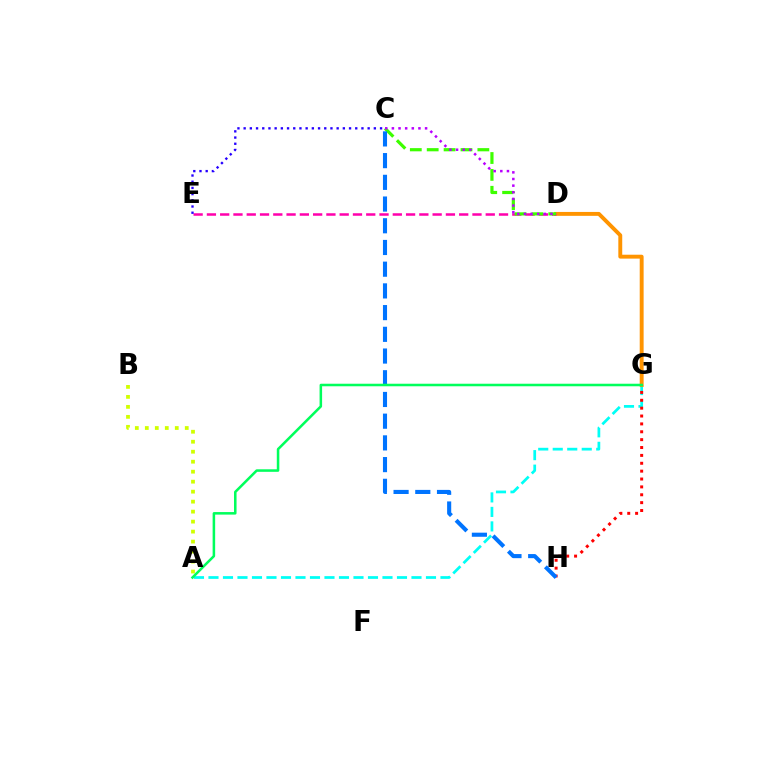{('A', 'G'): [{'color': '#00fff6', 'line_style': 'dashed', 'thickness': 1.97}, {'color': '#00ff5c', 'line_style': 'solid', 'thickness': 1.83}], ('A', 'B'): [{'color': '#d1ff00', 'line_style': 'dotted', 'thickness': 2.71}], ('G', 'H'): [{'color': '#ff0000', 'line_style': 'dotted', 'thickness': 2.14}], ('D', 'G'): [{'color': '#ff9400', 'line_style': 'solid', 'thickness': 2.81}], ('D', 'E'): [{'color': '#ff00ac', 'line_style': 'dashed', 'thickness': 1.8}], ('C', 'D'): [{'color': '#3dff00', 'line_style': 'dashed', 'thickness': 2.29}, {'color': '#b900ff', 'line_style': 'dotted', 'thickness': 1.8}], ('C', 'E'): [{'color': '#2500ff', 'line_style': 'dotted', 'thickness': 1.68}], ('C', 'H'): [{'color': '#0074ff', 'line_style': 'dashed', 'thickness': 2.95}]}